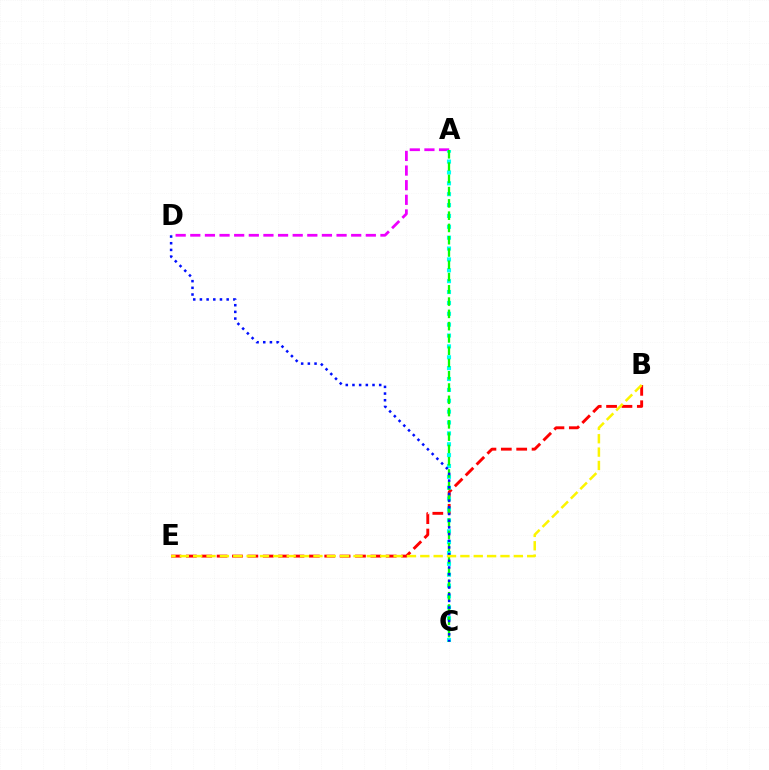{('B', 'E'): [{'color': '#ff0000', 'line_style': 'dashed', 'thickness': 2.09}, {'color': '#fcf500', 'line_style': 'dashed', 'thickness': 1.82}], ('A', 'D'): [{'color': '#ee00ff', 'line_style': 'dashed', 'thickness': 1.99}], ('A', 'C'): [{'color': '#00fff6', 'line_style': 'dotted', 'thickness': 2.95}, {'color': '#08ff00', 'line_style': 'dashed', 'thickness': 1.67}], ('C', 'D'): [{'color': '#0010ff', 'line_style': 'dotted', 'thickness': 1.82}]}